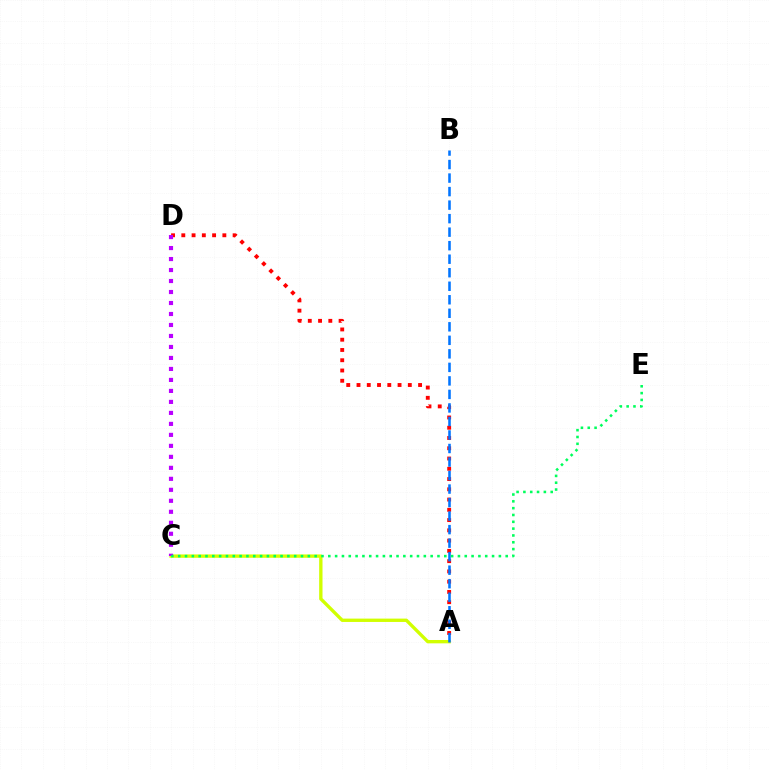{('A', 'D'): [{'color': '#ff0000', 'line_style': 'dotted', 'thickness': 2.79}], ('A', 'C'): [{'color': '#d1ff00', 'line_style': 'solid', 'thickness': 2.41}], ('A', 'B'): [{'color': '#0074ff', 'line_style': 'dashed', 'thickness': 1.84}], ('C', 'D'): [{'color': '#b900ff', 'line_style': 'dotted', 'thickness': 2.99}], ('C', 'E'): [{'color': '#00ff5c', 'line_style': 'dotted', 'thickness': 1.85}]}